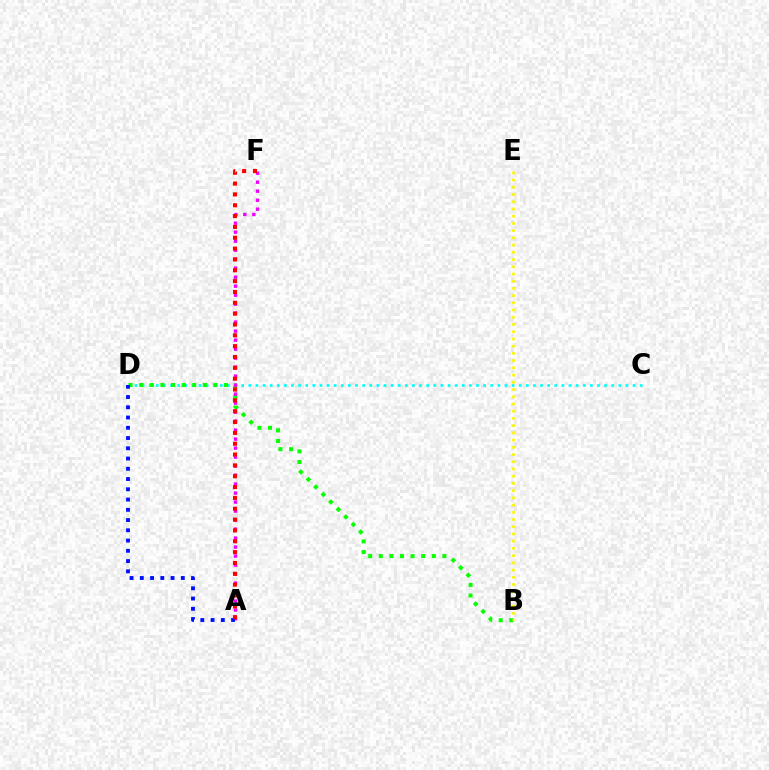{('C', 'D'): [{'color': '#00fff6', 'line_style': 'dotted', 'thickness': 1.93}], ('B', 'D'): [{'color': '#08ff00', 'line_style': 'dotted', 'thickness': 2.88}], ('A', 'F'): [{'color': '#ee00ff', 'line_style': 'dotted', 'thickness': 2.44}, {'color': '#ff0000', 'line_style': 'dotted', 'thickness': 2.95}], ('B', 'E'): [{'color': '#fcf500', 'line_style': 'dotted', 'thickness': 1.96}], ('A', 'D'): [{'color': '#0010ff', 'line_style': 'dotted', 'thickness': 2.79}]}